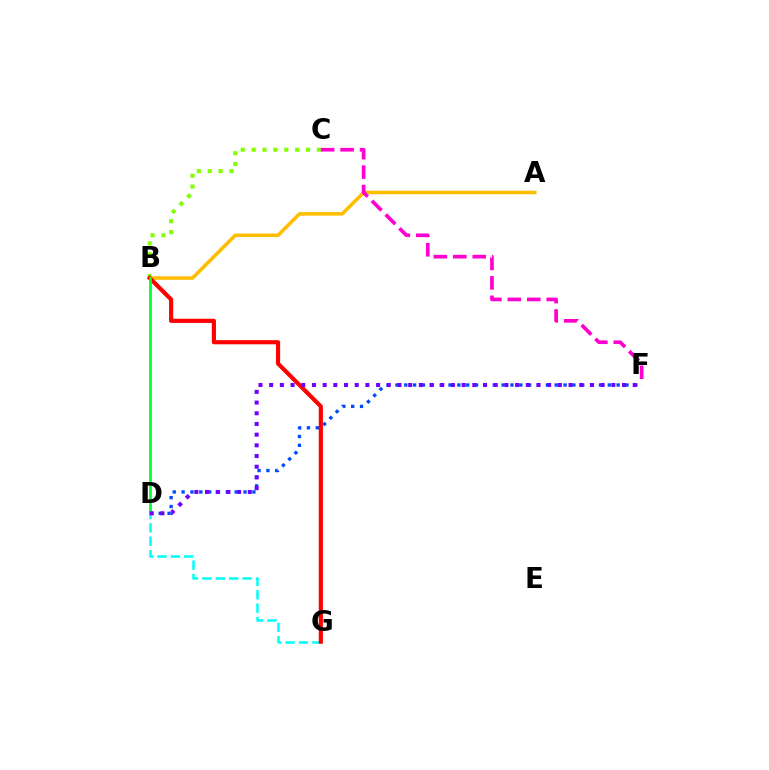{('D', 'F'): [{'color': '#004bff', 'line_style': 'dotted', 'thickness': 2.4}, {'color': '#7200ff', 'line_style': 'dotted', 'thickness': 2.91}], ('B', 'C'): [{'color': '#84ff00', 'line_style': 'dotted', 'thickness': 2.96}], ('A', 'B'): [{'color': '#ffbd00', 'line_style': 'solid', 'thickness': 2.56}], ('D', 'G'): [{'color': '#00fff6', 'line_style': 'dashed', 'thickness': 1.82}], ('C', 'F'): [{'color': '#ff00cf', 'line_style': 'dashed', 'thickness': 2.64}], ('B', 'G'): [{'color': '#ff0000', 'line_style': 'solid', 'thickness': 2.98}], ('B', 'D'): [{'color': '#00ff39', 'line_style': 'solid', 'thickness': 1.98}]}